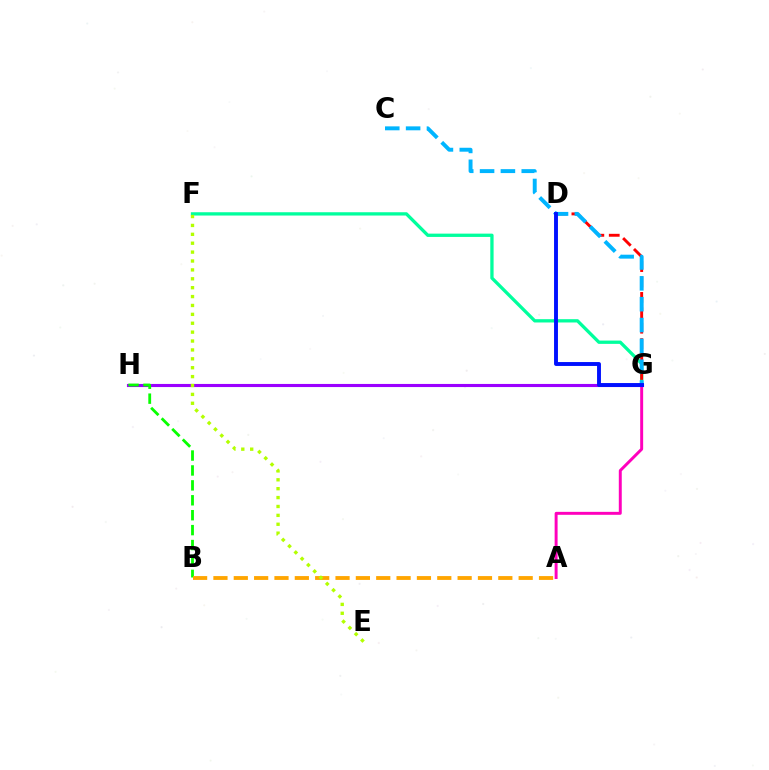{('A', 'G'): [{'color': '#ff00bd', 'line_style': 'solid', 'thickness': 2.13}], ('F', 'G'): [{'color': '#00ff9d', 'line_style': 'solid', 'thickness': 2.37}], ('G', 'H'): [{'color': '#9b00ff', 'line_style': 'solid', 'thickness': 2.24}], ('D', 'G'): [{'color': '#ff0000', 'line_style': 'dashed', 'thickness': 2.09}, {'color': '#0010ff', 'line_style': 'solid', 'thickness': 2.81}], ('B', 'H'): [{'color': '#08ff00', 'line_style': 'dashed', 'thickness': 2.03}], ('A', 'B'): [{'color': '#ffa500', 'line_style': 'dashed', 'thickness': 2.76}], ('C', 'G'): [{'color': '#00b5ff', 'line_style': 'dashed', 'thickness': 2.83}], ('E', 'F'): [{'color': '#b3ff00', 'line_style': 'dotted', 'thickness': 2.42}]}